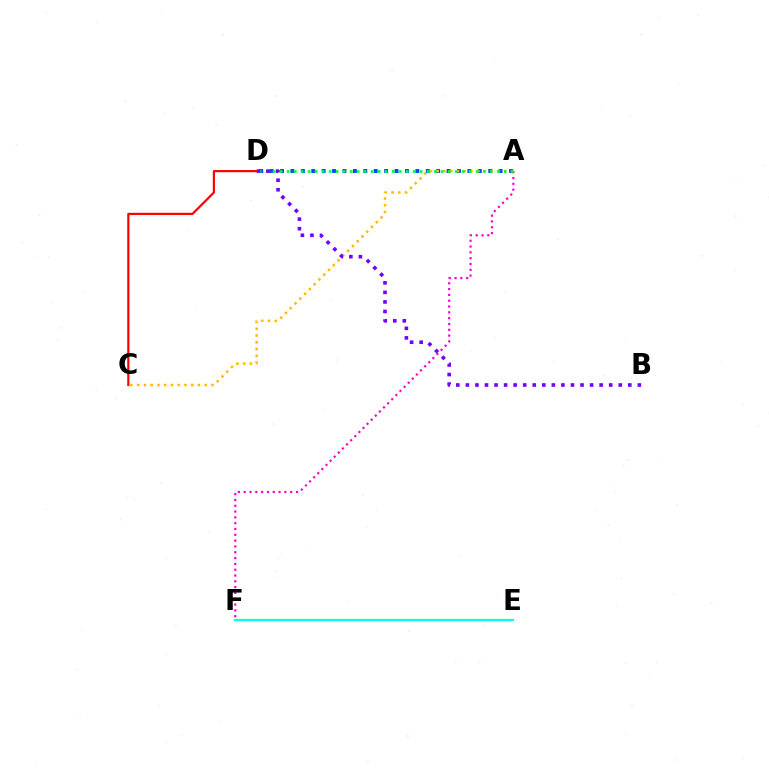{('A', 'F'): [{'color': '#ff00cf', 'line_style': 'dotted', 'thickness': 1.58}], ('A', 'D'): [{'color': '#004bff', 'line_style': 'dotted', 'thickness': 2.83}, {'color': '#00ff39', 'line_style': 'dotted', 'thickness': 1.9}], ('A', 'C'): [{'color': '#ffbd00', 'line_style': 'dotted', 'thickness': 1.84}], ('E', 'F'): [{'color': '#84ff00', 'line_style': 'solid', 'thickness': 1.58}, {'color': '#00fff6', 'line_style': 'solid', 'thickness': 1.55}], ('B', 'D'): [{'color': '#7200ff', 'line_style': 'dotted', 'thickness': 2.6}], ('C', 'D'): [{'color': '#ff0000', 'line_style': 'solid', 'thickness': 1.58}]}